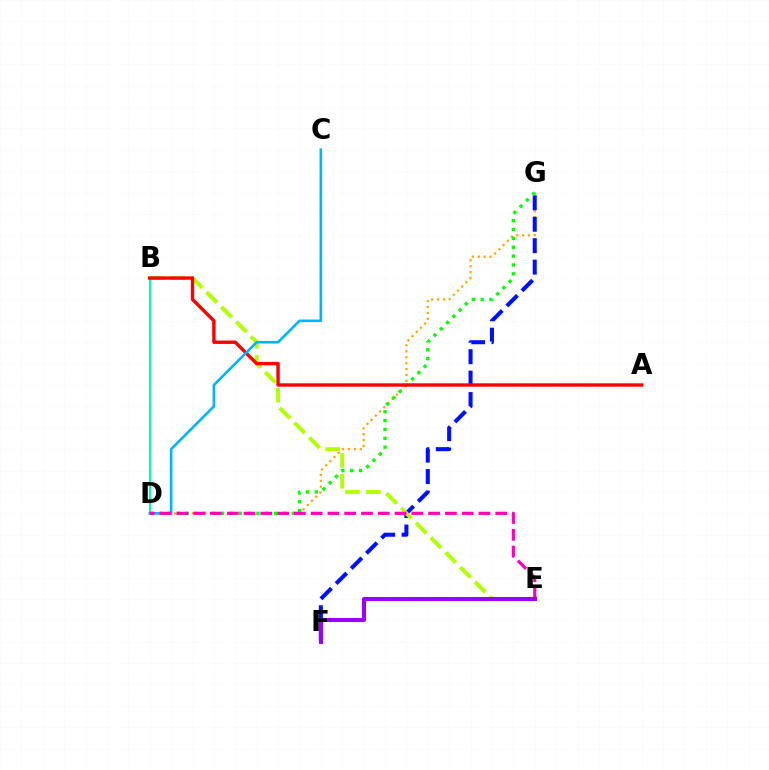{('D', 'G'): [{'color': '#ffa500', 'line_style': 'dotted', 'thickness': 1.61}, {'color': '#08ff00', 'line_style': 'dotted', 'thickness': 2.41}], ('F', 'G'): [{'color': '#0010ff', 'line_style': 'dashed', 'thickness': 2.91}], ('B', 'D'): [{'color': '#00ff9d', 'line_style': 'solid', 'thickness': 1.53}], ('B', 'E'): [{'color': '#b3ff00', 'line_style': 'dashed', 'thickness': 2.84}], ('A', 'B'): [{'color': '#ff0000', 'line_style': 'solid', 'thickness': 2.44}], ('C', 'D'): [{'color': '#00b5ff', 'line_style': 'solid', 'thickness': 1.88}], ('D', 'E'): [{'color': '#ff00bd', 'line_style': 'dashed', 'thickness': 2.28}], ('E', 'F'): [{'color': '#9b00ff', 'line_style': 'solid', 'thickness': 2.93}]}